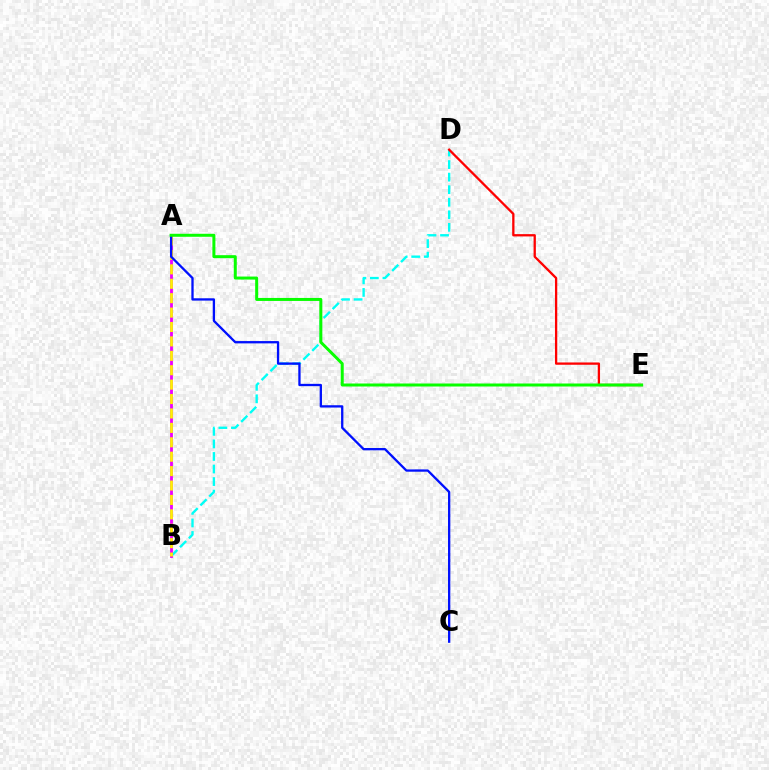{('B', 'D'): [{'color': '#00fff6', 'line_style': 'dashed', 'thickness': 1.71}], ('A', 'B'): [{'color': '#ee00ff', 'line_style': 'solid', 'thickness': 2.02}, {'color': '#fcf500', 'line_style': 'dashed', 'thickness': 1.96}], ('D', 'E'): [{'color': '#ff0000', 'line_style': 'solid', 'thickness': 1.66}], ('A', 'C'): [{'color': '#0010ff', 'line_style': 'solid', 'thickness': 1.66}], ('A', 'E'): [{'color': '#08ff00', 'line_style': 'solid', 'thickness': 2.16}]}